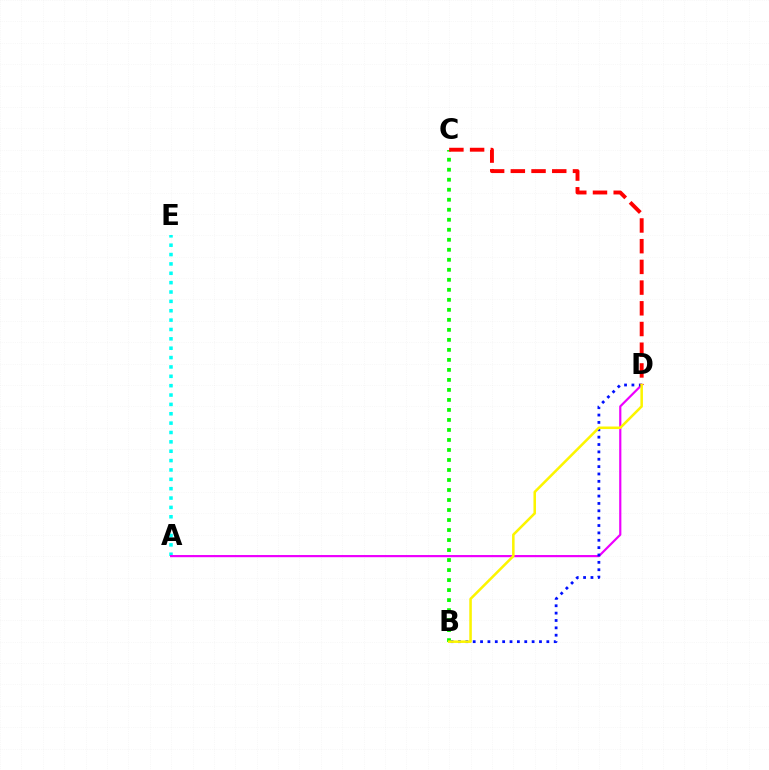{('A', 'E'): [{'color': '#00fff6', 'line_style': 'dotted', 'thickness': 2.54}], ('A', 'D'): [{'color': '#ee00ff', 'line_style': 'solid', 'thickness': 1.57}], ('B', 'D'): [{'color': '#0010ff', 'line_style': 'dotted', 'thickness': 2.0}, {'color': '#fcf500', 'line_style': 'solid', 'thickness': 1.83}], ('B', 'C'): [{'color': '#08ff00', 'line_style': 'dotted', 'thickness': 2.72}], ('C', 'D'): [{'color': '#ff0000', 'line_style': 'dashed', 'thickness': 2.81}]}